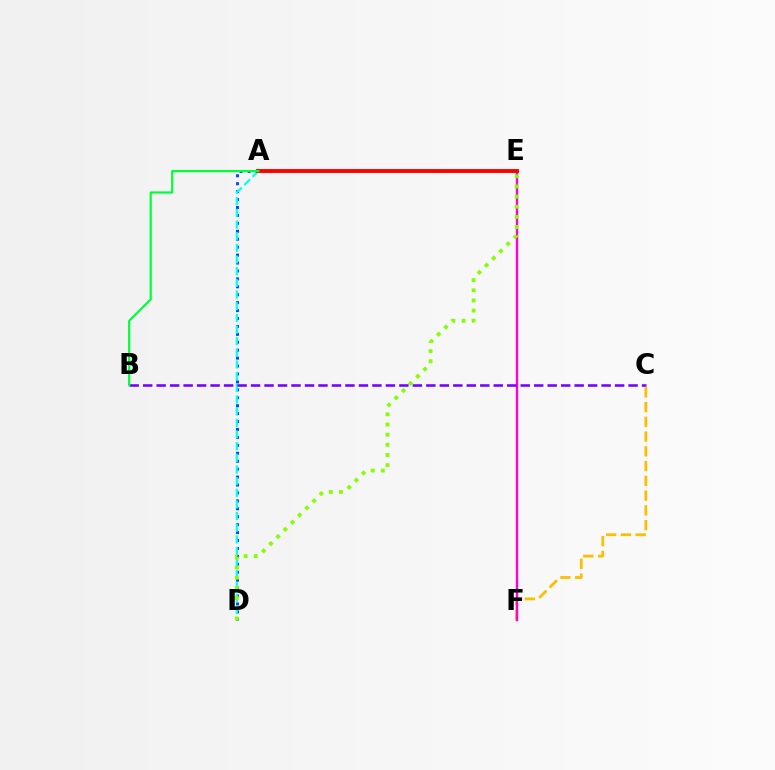{('A', 'D'): [{'color': '#004bff', 'line_style': 'dotted', 'thickness': 2.15}, {'color': '#00fff6', 'line_style': 'dashed', 'thickness': 1.58}], ('C', 'F'): [{'color': '#ffbd00', 'line_style': 'dashed', 'thickness': 2.0}], ('E', 'F'): [{'color': '#ff00cf', 'line_style': 'solid', 'thickness': 1.72}], ('D', 'E'): [{'color': '#84ff00', 'line_style': 'dotted', 'thickness': 2.76}], ('B', 'C'): [{'color': '#7200ff', 'line_style': 'dashed', 'thickness': 1.83}], ('A', 'E'): [{'color': '#ff0000', 'line_style': 'solid', 'thickness': 2.8}], ('A', 'B'): [{'color': '#00ff39', 'line_style': 'solid', 'thickness': 1.6}]}